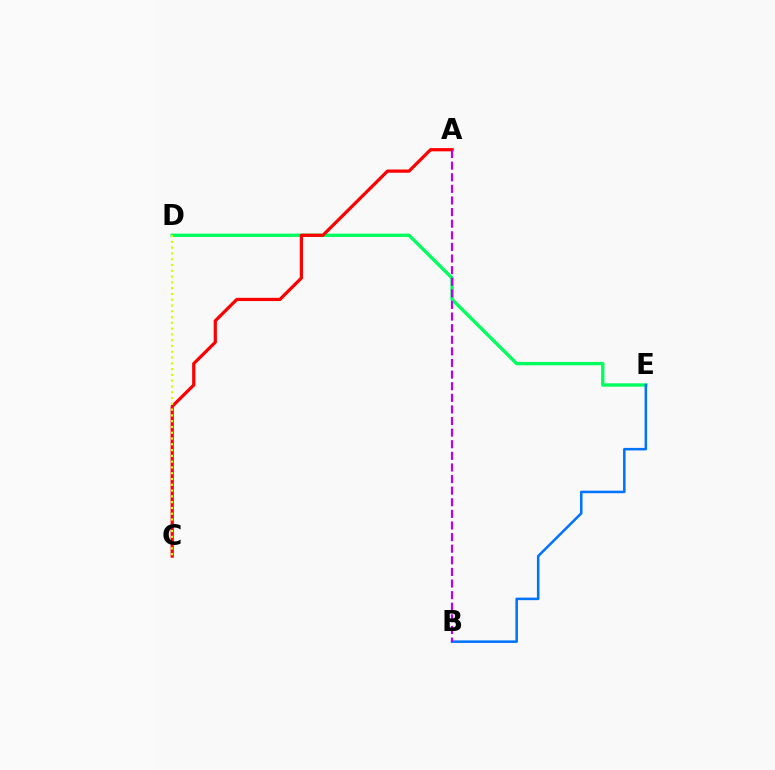{('D', 'E'): [{'color': '#00ff5c', 'line_style': 'solid', 'thickness': 2.4}], ('B', 'E'): [{'color': '#0074ff', 'line_style': 'solid', 'thickness': 1.83}], ('A', 'C'): [{'color': '#ff0000', 'line_style': 'solid', 'thickness': 2.33}], ('A', 'B'): [{'color': '#b900ff', 'line_style': 'dashed', 'thickness': 1.58}], ('C', 'D'): [{'color': '#d1ff00', 'line_style': 'dotted', 'thickness': 1.57}]}